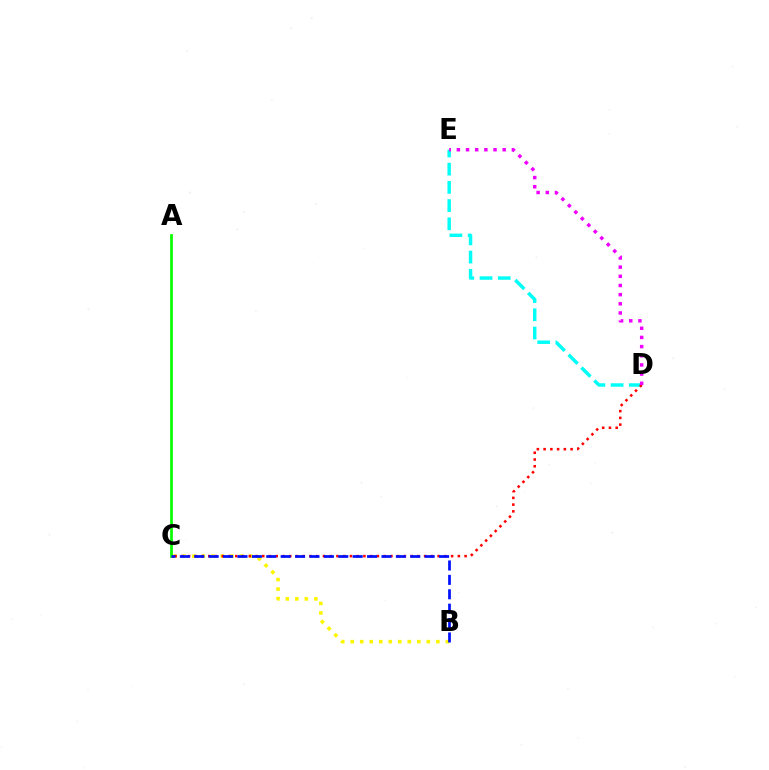{('D', 'E'): [{'color': '#00fff6', 'line_style': 'dashed', 'thickness': 2.48}, {'color': '#ee00ff', 'line_style': 'dotted', 'thickness': 2.49}], ('B', 'C'): [{'color': '#fcf500', 'line_style': 'dotted', 'thickness': 2.59}, {'color': '#0010ff', 'line_style': 'dashed', 'thickness': 1.96}], ('A', 'C'): [{'color': '#08ff00', 'line_style': 'solid', 'thickness': 1.97}], ('C', 'D'): [{'color': '#ff0000', 'line_style': 'dotted', 'thickness': 1.83}]}